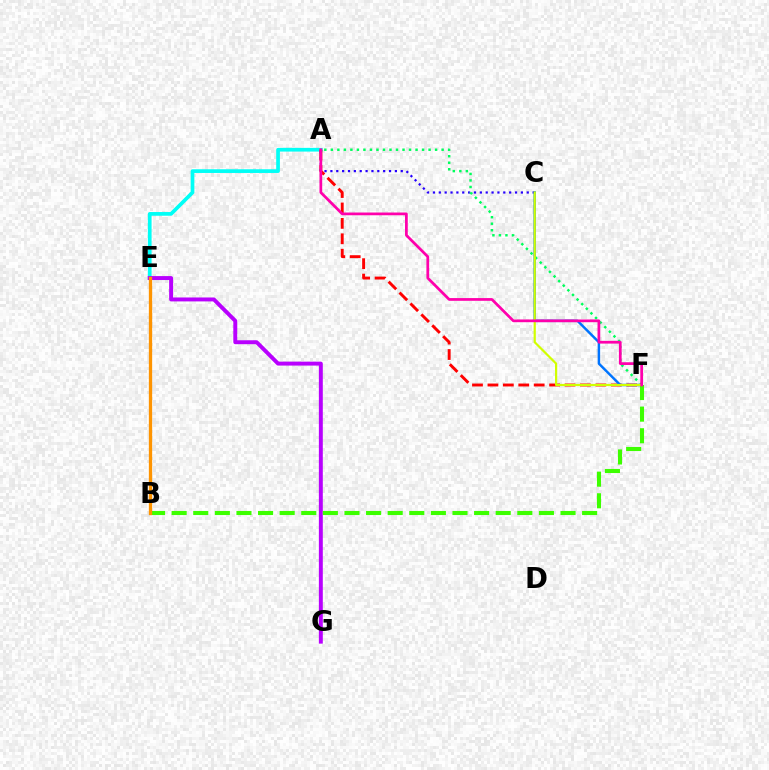{('A', 'E'): [{'color': '#00fff6', 'line_style': 'solid', 'thickness': 2.67}], ('A', 'F'): [{'color': '#ff0000', 'line_style': 'dashed', 'thickness': 2.1}, {'color': '#00ff5c', 'line_style': 'dotted', 'thickness': 1.77}, {'color': '#ff00ac', 'line_style': 'solid', 'thickness': 1.97}], ('E', 'G'): [{'color': '#b900ff', 'line_style': 'solid', 'thickness': 2.83}], ('A', 'C'): [{'color': '#2500ff', 'line_style': 'dotted', 'thickness': 1.59}], ('C', 'F'): [{'color': '#0074ff', 'line_style': 'solid', 'thickness': 1.78}, {'color': '#d1ff00', 'line_style': 'solid', 'thickness': 1.58}], ('B', 'F'): [{'color': '#3dff00', 'line_style': 'dashed', 'thickness': 2.93}], ('B', 'E'): [{'color': '#ff9400', 'line_style': 'solid', 'thickness': 2.38}]}